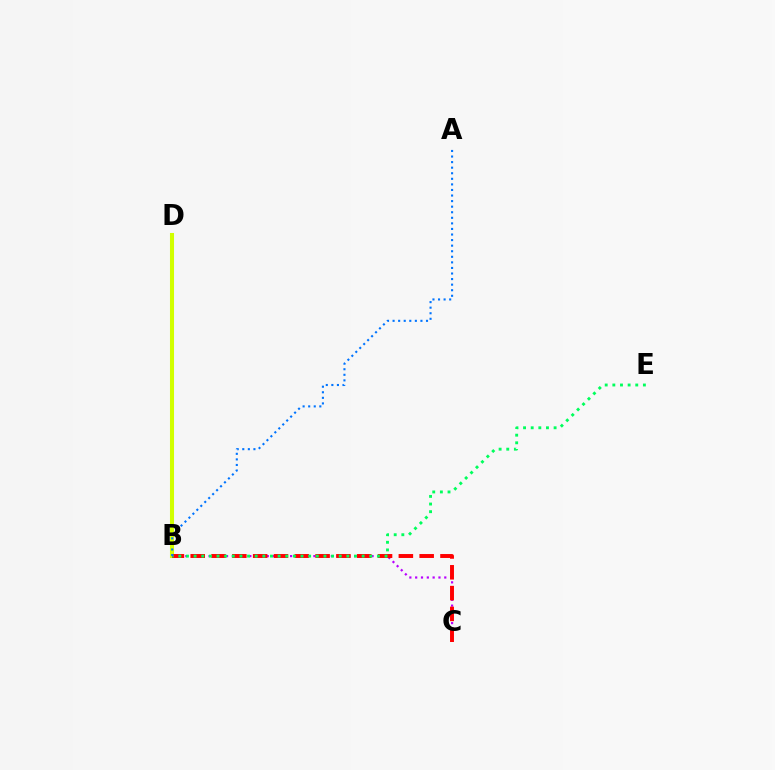{('B', 'D'): [{'color': '#d1ff00', 'line_style': 'solid', 'thickness': 2.92}], ('B', 'C'): [{'color': '#b900ff', 'line_style': 'dotted', 'thickness': 1.58}, {'color': '#ff0000', 'line_style': 'dashed', 'thickness': 2.83}], ('B', 'E'): [{'color': '#00ff5c', 'line_style': 'dotted', 'thickness': 2.08}], ('A', 'B'): [{'color': '#0074ff', 'line_style': 'dotted', 'thickness': 1.51}]}